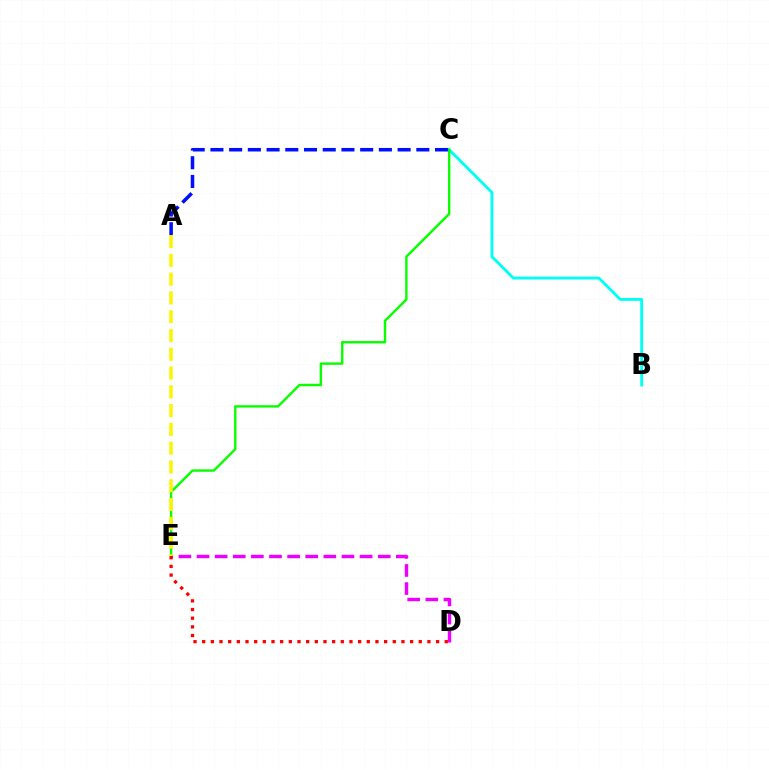{('B', 'C'): [{'color': '#00fff6', 'line_style': 'solid', 'thickness': 2.07}], ('D', 'E'): [{'color': '#ee00ff', 'line_style': 'dashed', 'thickness': 2.46}, {'color': '#ff0000', 'line_style': 'dotted', 'thickness': 2.35}], ('C', 'E'): [{'color': '#08ff00', 'line_style': 'solid', 'thickness': 1.73}], ('A', 'C'): [{'color': '#0010ff', 'line_style': 'dashed', 'thickness': 2.54}], ('A', 'E'): [{'color': '#fcf500', 'line_style': 'dashed', 'thickness': 2.55}]}